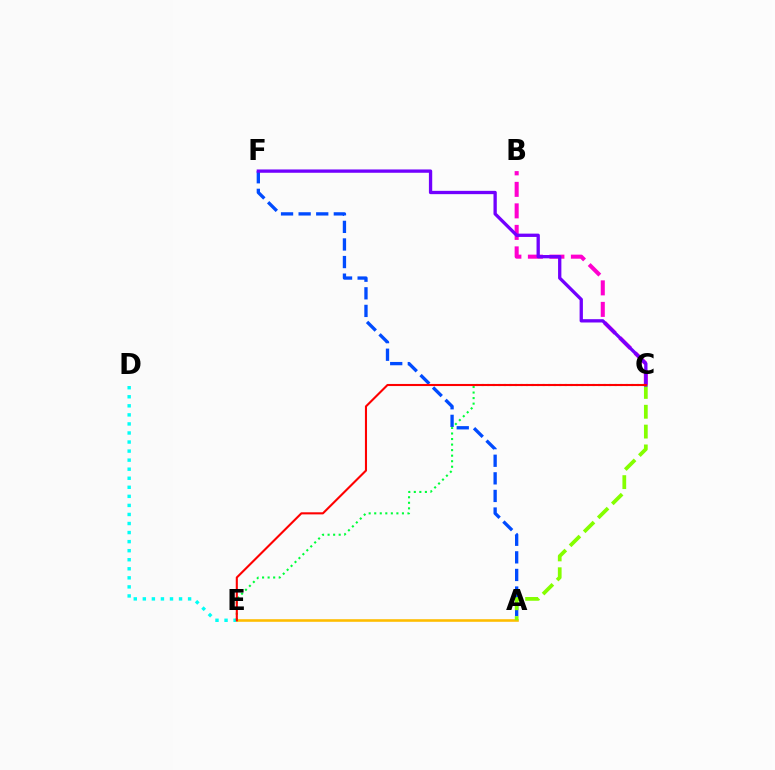{('D', 'E'): [{'color': '#00fff6', 'line_style': 'dotted', 'thickness': 2.46}], ('A', 'E'): [{'color': '#ffbd00', 'line_style': 'solid', 'thickness': 1.87}], ('A', 'F'): [{'color': '#004bff', 'line_style': 'dashed', 'thickness': 2.39}], ('A', 'C'): [{'color': '#84ff00', 'line_style': 'dashed', 'thickness': 2.69}], ('B', 'C'): [{'color': '#ff00cf', 'line_style': 'dashed', 'thickness': 2.92}], ('C', 'F'): [{'color': '#7200ff', 'line_style': 'solid', 'thickness': 2.38}], ('C', 'E'): [{'color': '#00ff39', 'line_style': 'dotted', 'thickness': 1.51}, {'color': '#ff0000', 'line_style': 'solid', 'thickness': 1.51}]}